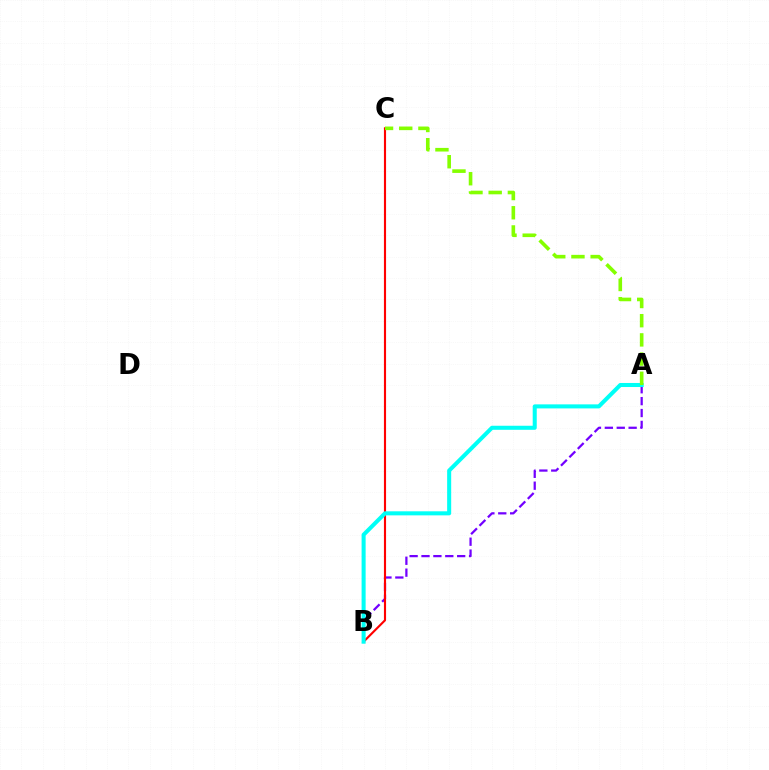{('A', 'B'): [{'color': '#7200ff', 'line_style': 'dashed', 'thickness': 1.62}, {'color': '#00fff6', 'line_style': 'solid', 'thickness': 2.91}], ('B', 'C'): [{'color': '#ff0000', 'line_style': 'solid', 'thickness': 1.54}], ('A', 'C'): [{'color': '#84ff00', 'line_style': 'dashed', 'thickness': 2.61}]}